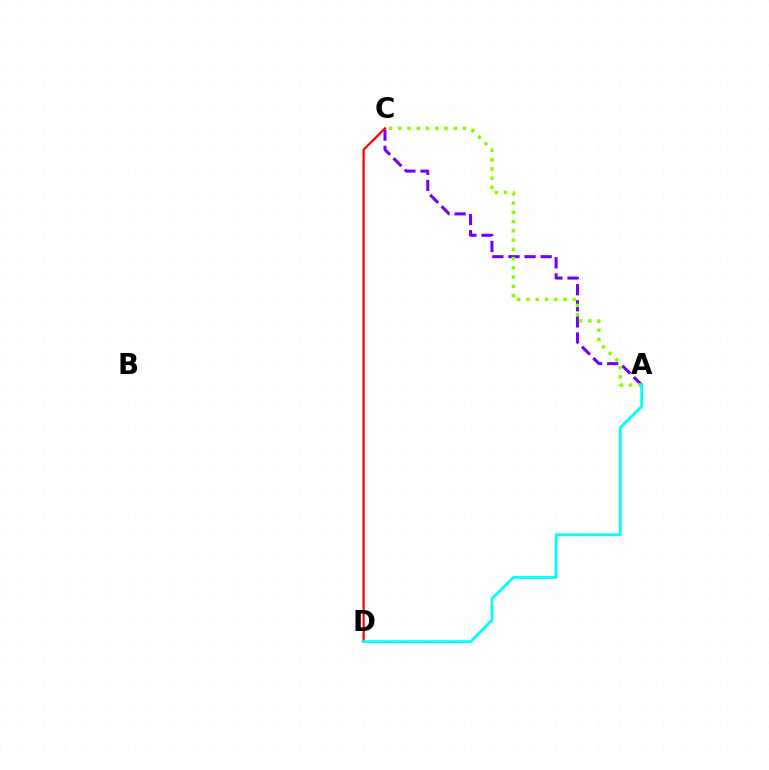{('A', 'C'): [{'color': '#7200ff', 'line_style': 'dashed', 'thickness': 2.19}, {'color': '#84ff00', 'line_style': 'dotted', 'thickness': 2.51}], ('C', 'D'): [{'color': '#ff0000', 'line_style': 'solid', 'thickness': 1.6}], ('A', 'D'): [{'color': '#00fff6', 'line_style': 'solid', 'thickness': 2.02}]}